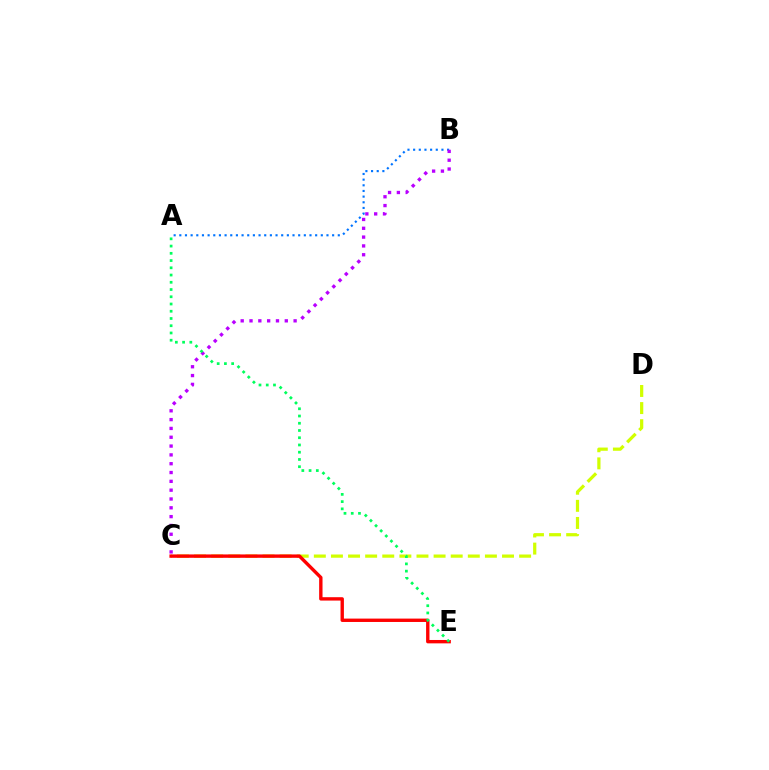{('A', 'B'): [{'color': '#0074ff', 'line_style': 'dotted', 'thickness': 1.54}], ('C', 'D'): [{'color': '#d1ff00', 'line_style': 'dashed', 'thickness': 2.32}], ('B', 'C'): [{'color': '#b900ff', 'line_style': 'dotted', 'thickness': 2.4}], ('C', 'E'): [{'color': '#ff0000', 'line_style': 'solid', 'thickness': 2.43}], ('A', 'E'): [{'color': '#00ff5c', 'line_style': 'dotted', 'thickness': 1.97}]}